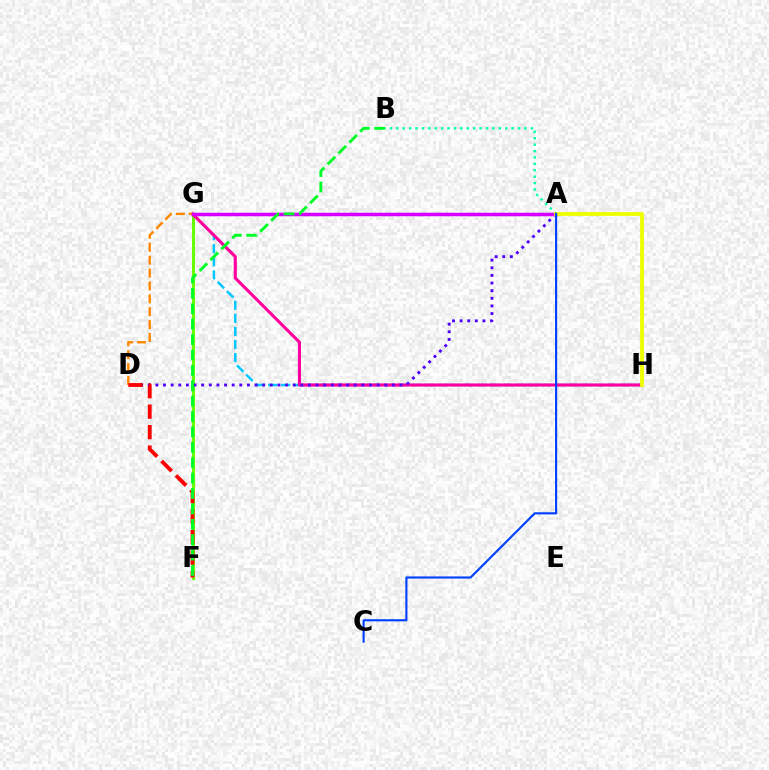{('G', 'H'): [{'color': '#00c7ff', 'line_style': 'dashed', 'thickness': 1.78}, {'color': '#ff00a0', 'line_style': 'solid', 'thickness': 2.24}], ('F', 'G'): [{'color': '#66ff00', 'line_style': 'solid', 'thickness': 2.15}], ('A', 'D'): [{'color': '#4f00ff', 'line_style': 'dotted', 'thickness': 2.07}], ('A', 'B'): [{'color': '#00ffaf', 'line_style': 'dotted', 'thickness': 1.74}], ('D', 'G'): [{'color': '#ff8800', 'line_style': 'dashed', 'thickness': 1.75}], ('A', 'G'): [{'color': '#d600ff', 'line_style': 'solid', 'thickness': 2.52}], ('A', 'H'): [{'color': '#eeff00', 'line_style': 'solid', 'thickness': 2.75}], ('A', 'C'): [{'color': '#003fff', 'line_style': 'solid', 'thickness': 1.53}], ('D', 'F'): [{'color': '#ff0000', 'line_style': 'dashed', 'thickness': 2.78}], ('B', 'F'): [{'color': '#00ff27', 'line_style': 'dashed', 'thickness': 2.09}]}